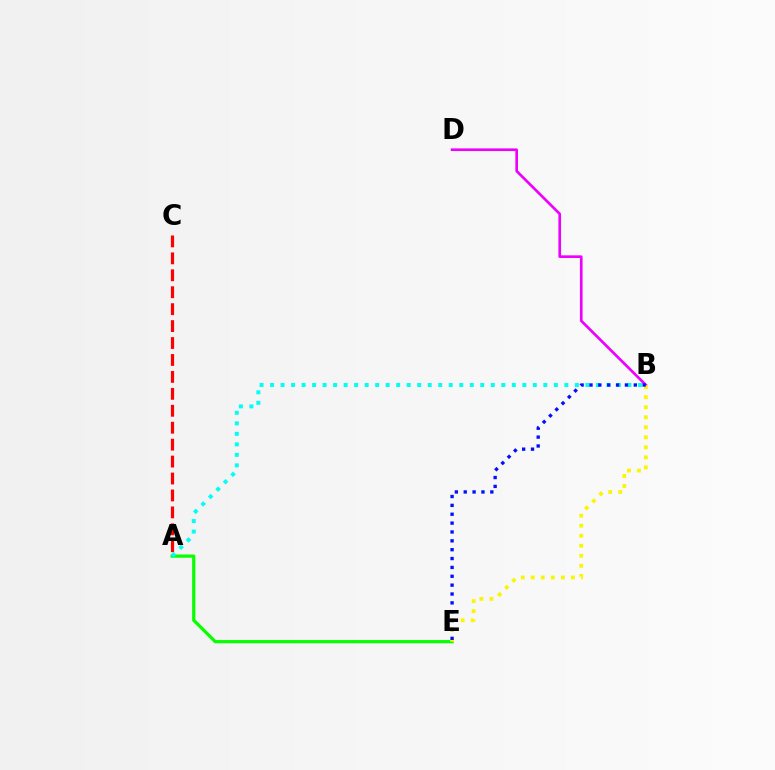{('A', 'C'): [{'color': '#ff0000', 'line_style': 'dashed', 'thickness': 2.3}], ('A', 'E'): [{'color': '#08ff00', 'line_style': 'solid', 'thickness': 2.34}], ('B', 'D'): [{'color': '#ee00ff', 'line_style': 'solid', 'thickness': 1.92}], ('A', 'B'): [{'color': '#00fff6', 'line_style': 'dotted', 'thickness': 2.86}], ('B', 'E'): [{'color': '#fcf500', 'line_style': 'dotted', 'thickness': 2.72}, {'color': '#0010ff', 'line_style': 'dotted', 'thickness': 2.41}]}